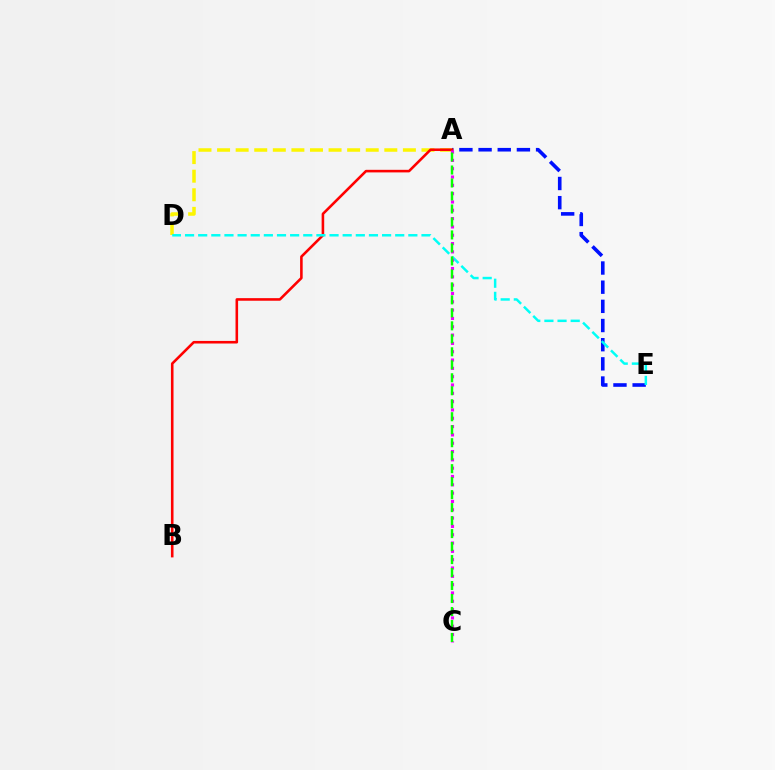{('A', 'D'): [{'color': '#fcf500', 'line_style': 'dashed', 'thickness': 2.52}], ('A', 'E'): [{'color': '#0010ff', 'line_style': 'dashed', 'thickness': 2.6}], ('A', 'B'): [{'color': '#ff0000', 'line_style': 'solid', 'thickness': 1.86}], ('D', 'E'): [{'color': '#00fff6', 'line_style': 'dashed', 'thickness': 1.78}], ('A', 'C'): [{'color': '#ee00ff', 'line_style': 'dotted', 'thickness': 2.26}, {'color': '#08ff00', 'line_style': 'dashed', 'thickness': 1.76}]}